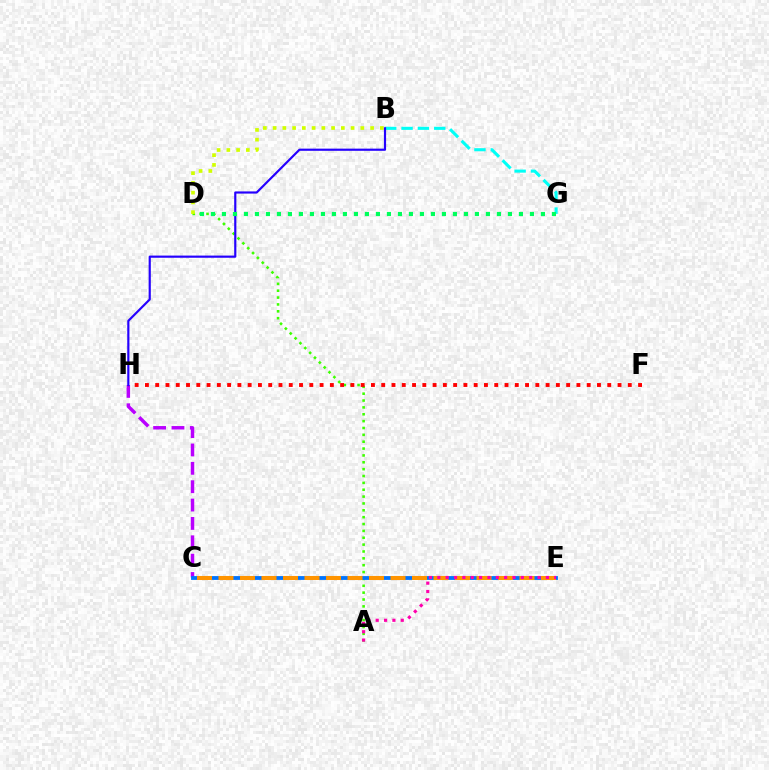{('A', 'D'): [{'color': '#3dff00', 'line_style': 'dotted', 'thickness': 1.86}], ('B', 'D'): [{'color': '#d1ff00', 'line_style': 'dotted', 'thickness': 2.65}], ('C', 'H'): [{'color': '#b900ff', 'line_style': 'dashed', 'thickness': 2.49}], ('C', 'E'): [{'color': '#0074ff', 'line_style': 'solid', 'thickness': 2.74}, {'color': '#ff9400', 'line_style': 'dashed', 'thickness': 2.92}], ('B', 'G'): [{'color': '#00fff6', 'line_style': 'dashed', 'thickness': 2.22}], ('F', 'H'): [{'color': '#ff0000', 'line_style': 'dotted', 'thickness': 2.79}], ('A', 'E'): [{'color': '#ff00ac', 'line_style': 'dotted', 'thickness': 2.27}], ('B', 'H'): [{'color': '#2500ff', 'line_style': 'solid', 'thickness': 1.56}], ('D', 'G'): [{'color': '#00ff5c', 'line_style': 'dotted', 'thickness': 2.99}]}